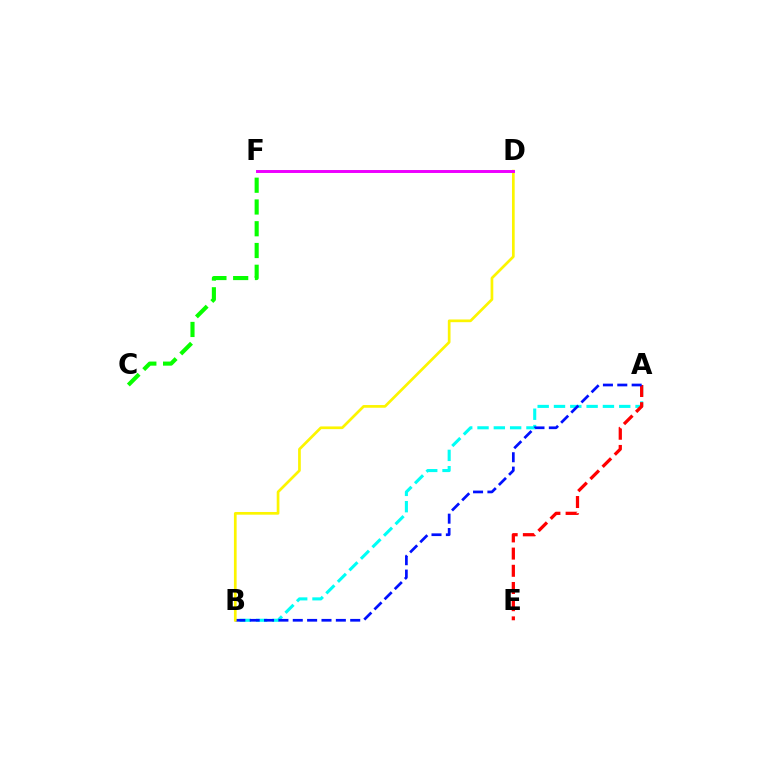{('C', 'F'): [{'color': '#08ff00', 'line_style': 'dashed', 'thickness': 2.96}], ('A', 'B'): [{'color': '#00fff6', 'line_style': 'dashed', 'thickness': 2.22}, {'color': '#0010ff', 'line_style': 'dashed', 'thickness': 1.95}], ('A', 'E'): [{'color': '#ff0000', 'line_style': 'dashed', 'thickness': 2.34}], ('B', 'D'): [{'color': '#fcf500', 'line_style': 'solid', 'thickness': 1.94}], ('D', 'F'): [{'color': '#ee00ff', 'line_style': 'solid', 'thickness': 2.12}]}